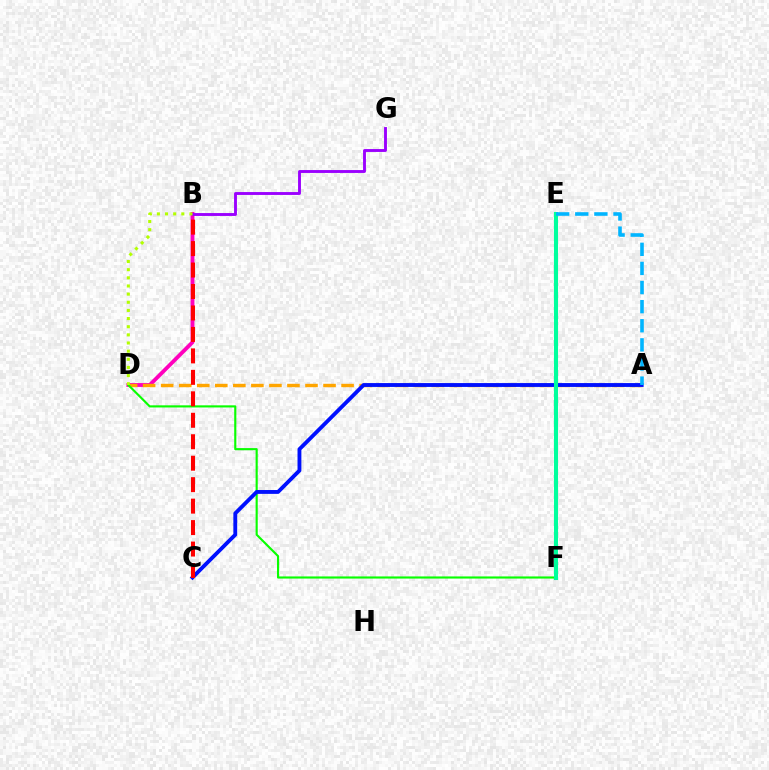{('B', 'D'): [{'color': '#ff00bd', 'line_style': 'solid', 'thickness': 2.77}, {'color': '#b3ff00', 'line_style': 'dotted', 'thickness': 2.21}], ('A', 'D'): [{'color': '#ffa500', 'line_style': 'dashed', 'thickness': 2.45}], ('D', 'F'): [{'color': '#08ff00', 'line_style': 'solid', 'thickness': 1.54}], ('A', 'C'): [{'color': '#0010ff', 'line_style': 'solid', 'thickness': 2.77}], ('B', 'C'): [{'color': '#ff0000', 'line_style': 'dashed', 'thickness': 2.92}], ('B', 'G'): [{'color': '#9b00ff', 'line_style': 'solid', 'thickness': 2.08}], ('E', 'F'): [{'color': '#00ff9d', 'line_style': 'solid', 'thickness': 2.93}], ('A', 'E'): [{'color': '#00b5ff', 'line_style': 'dashed', 'thickness': 2.6}]}